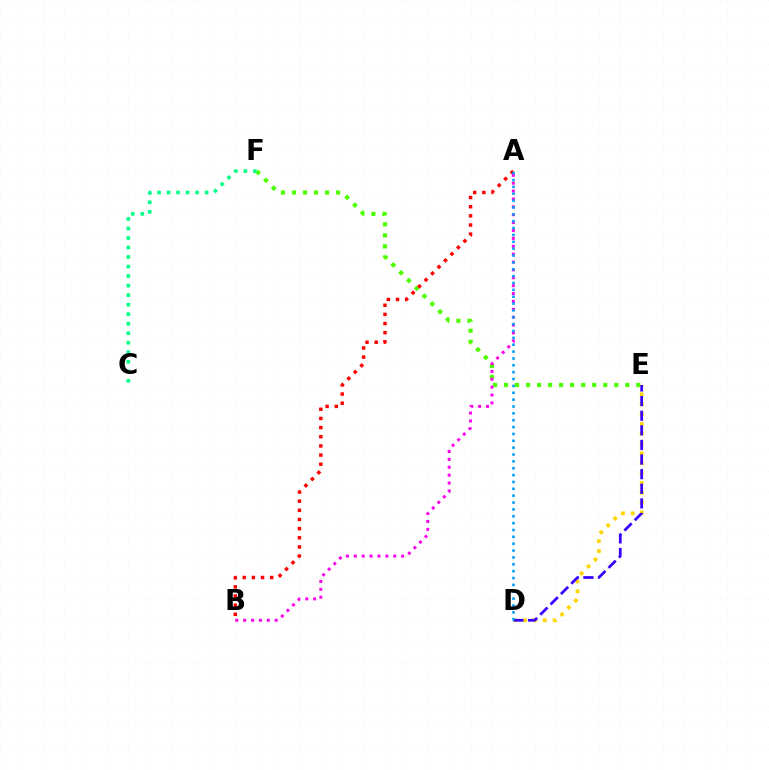{('E', 'F'): [{'color': '#4fff00', 'line_style': 'dotted', 'thickness': 3.0}], ('A', 'B'): [{'color': '#ff0000', 'line_style': 'dotted', 'thickness': 2.49}, {'color': '#ff00ed', 'line_style': 'dotted', 'thickness': 2.14}], ('D', 'E'): [{'color': '#ffd500', 'line_style': 'dotted', 'thickness': 2.67}, {'color': '#3700ff', 'line_style': 'dashed', 'thickness': 1.99}], ('C', 'F'): [{'color': '#00ff86', 'line_style': 'dotted', 'thickness': 2.59}], ('A', 'D'): [{'color': '#009eff', 'line_style': 'dotted', 'thickness': 1.86}]}